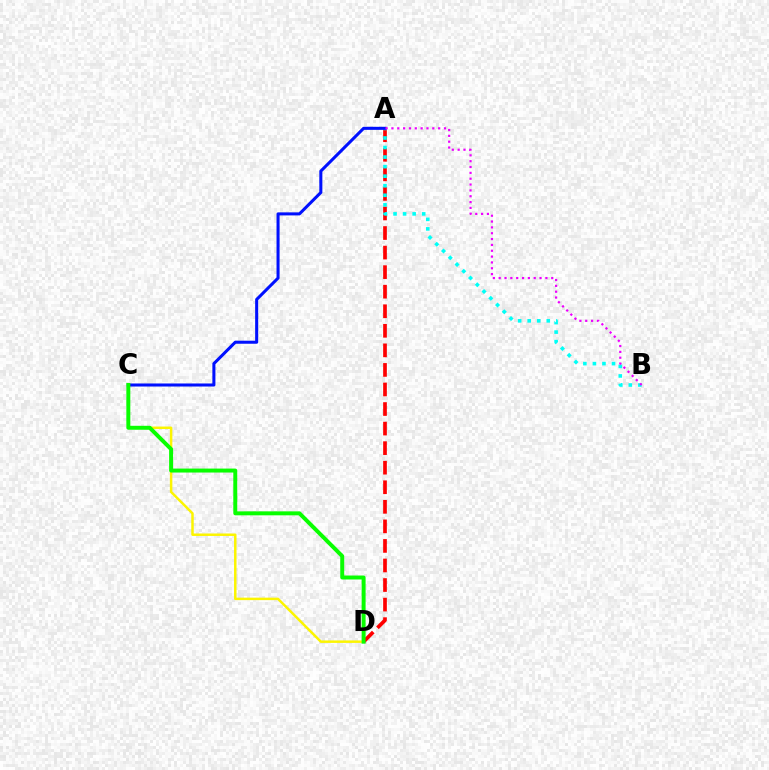{('A', 'D'): [{'color': '#ff0000', 'line_style': 'dashed', 'thickness': 2.66}], ('C', 'D'): [{'color': '#fcf500', 'line_style': 'solid', 'thickness': 1.78}, {'color': '#08ff00', 'line_style': 'solid', 'thickness': 2.85}], ('A', 'B'): [{'color': '#00fff6', 'line_style': 'dotted', 'thickness': 2.59}, {'color': '#ee00ff', 'line_style': 'dotted', 'thickness': 1.59}], ('A', 'C'): [{'color': '#0010ff', 'line_style': 'solid', 'thickness': 2.19}]}